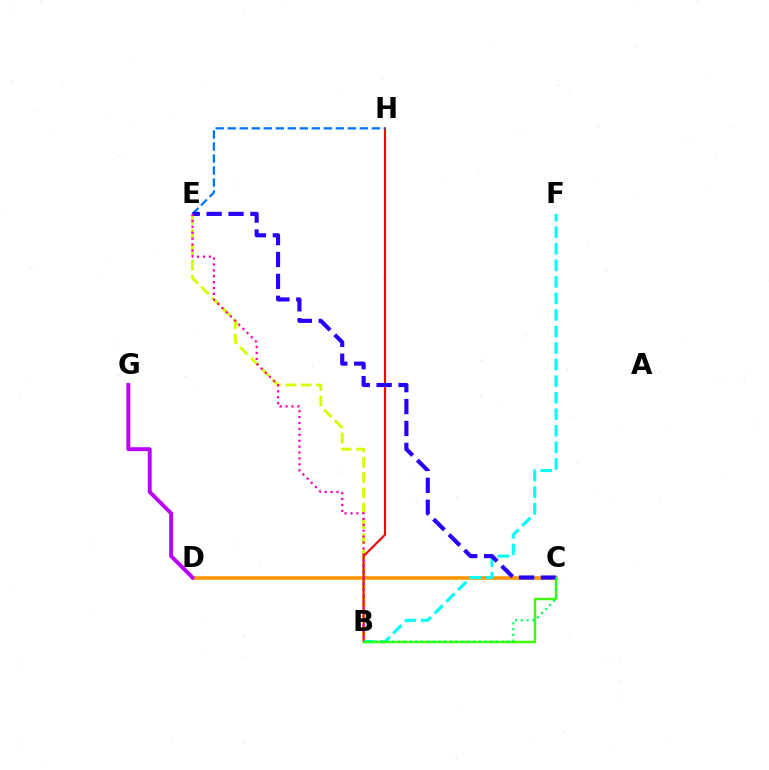{('C', 'D'): [{'color': '#ff9400', 'line_style': 'solid', 'thickness': 2.56}], ('D', 'G'): [{'color': '#b900ff', 'line_style': 'solid', 'thickness': 2.8}], ('B', 'E'): [{'color': '#d1ff00', 'line_style': 'dashed', 'thickness': 2.08}, {'color': '#ff00ac', 'line_style': 'dotted', 'thickness': 1.6}], ('B', 'F'): [{'color': '#00fff6', 'line_style': 'dashed', 'thickness': 2.25}], ('B', 'H'): [{'color': '#ff0000', 'line_style': 'solid', 'thickness': 1.53}], ('B', 'C'): [{'color': '#3dff00', 'line_style': 'solid', 'thickness': 1.75}, {'color': '#00ff5c', 'line_style': 'dotted', 'thickness': 1.57}], ('E', 'H'): [{'color': '#0074ff', 'line_style': 'dashed', 'thickness': 1.63}], ('C', 'E'): [{'color': '#2500ff', 'line_style': 'dashed', 'thickness': 2.98}]}